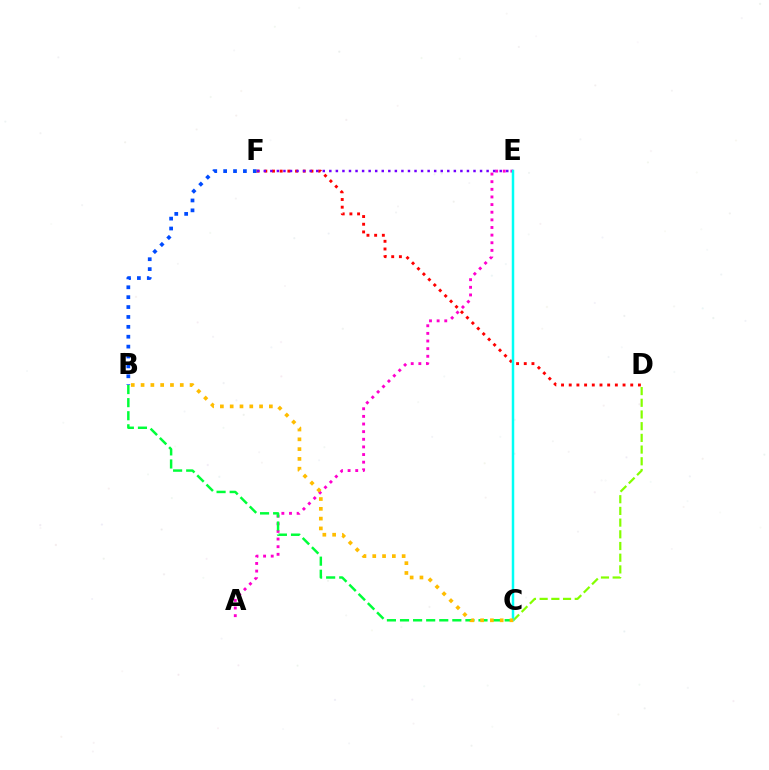{('A', 'E'): [{'color': '#ff00cf', 'line_style': 'dotted', 'thickness': 2.07}], ('B', 'C'): [{'color': '#00ff39', 'line_style': 'dashed', 'thickness': 1.78}, {'color': '#ffbd00', 'line_style': 'dotted', 'thickness': 2.66}], ('C', 'D'): [{'color': '#84ff00', 'line_style': 'dashed', 'thickness': 1.59}], ('B', 'F'): [{'color': '#004bff', 'line_style': 'dotted', 'thickness': 2.69}], ('D', 'F'): [{'color': '#ff0000', 'line_style': 'dotted', 'thickness': 2.09}], ('E', 'F'): [{'color': '#7200ff', 'line_style': 'dotted', 'thickness': 1.78}], ('C', 'E'): [{'color': '#00fff6', 'line_style': 'solid', 'thickness': 1.79}]}